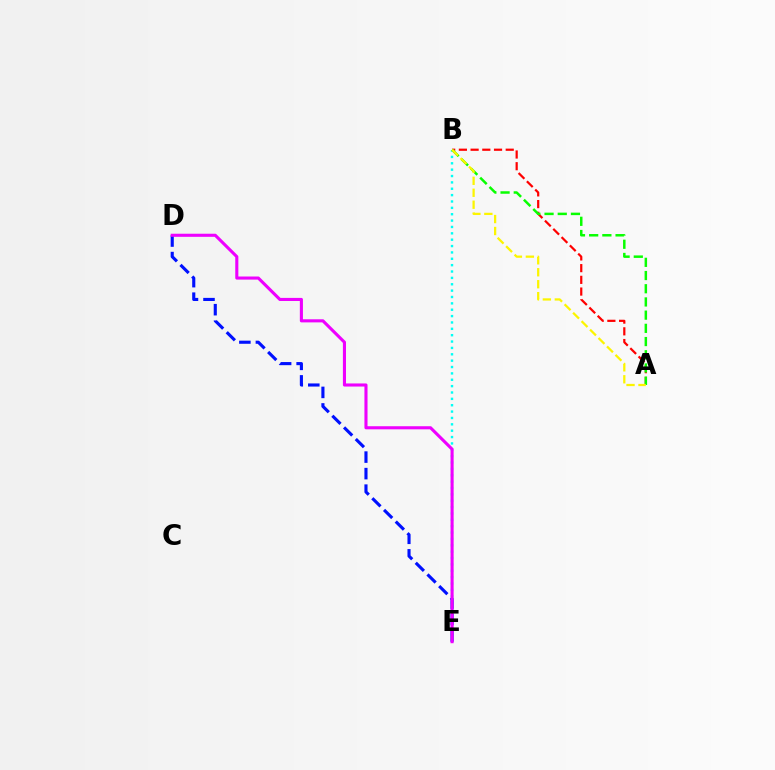{('B', 'E'): [{'color': '#00fff6', 'line_style': 'dotted', 'thickness': 1.73}], ('A', 'B'): [{'color': '#ff0000', 'line_style': 'dashed', 'thickness': 1.59}, {'color': '#08ff00', 'line_style': 'dashed', 'thickness': 1.79}, {'color': '#fcf500', 'line_style': 'dashed', 'thickness': 1.62}], ('D', 'E'): [{'color': '#0010ff', 'line_style': 'dashed', 'thickness': 2.24}, {'color': '#ee00ff', 'line_style': 'solid', 'thickness': 2.23}]}